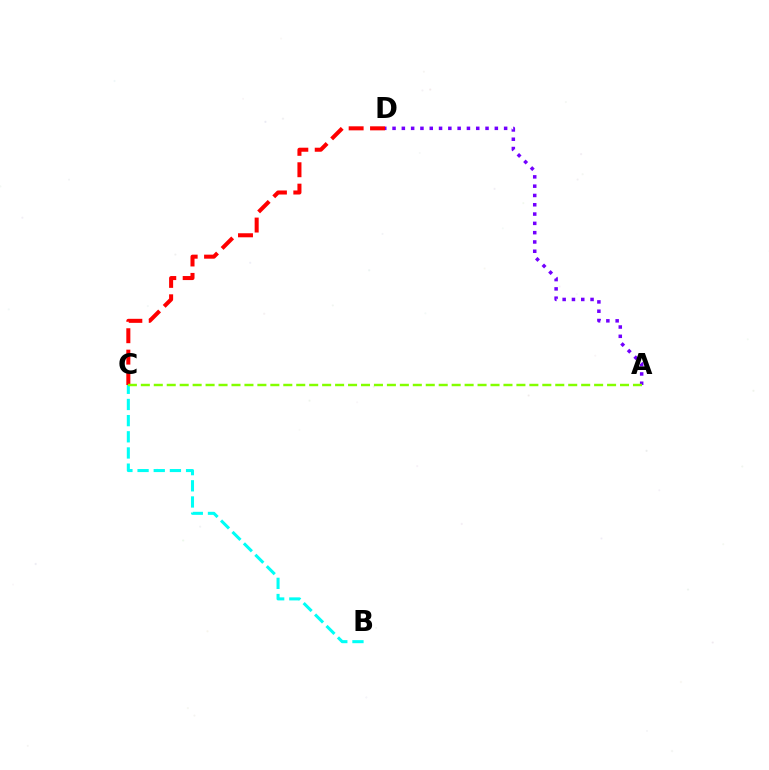{('A', 'D'): [{'color': '#7200ff', 'line_style': 'dotted', 'thickness': 2.53}], ('C', 'D'): [{'color': '#ff0000', 'line_style': 'dashed', 'thickness': 2.91}], ('B', 'C'): [{'color': '#00fff6', 'line_style': 'dashed', 'thickness': 2.2}], ('A', 'C'): [{'color': '#84ff00', 'line_style': 'dashed', 'thickness': 1.76}]}